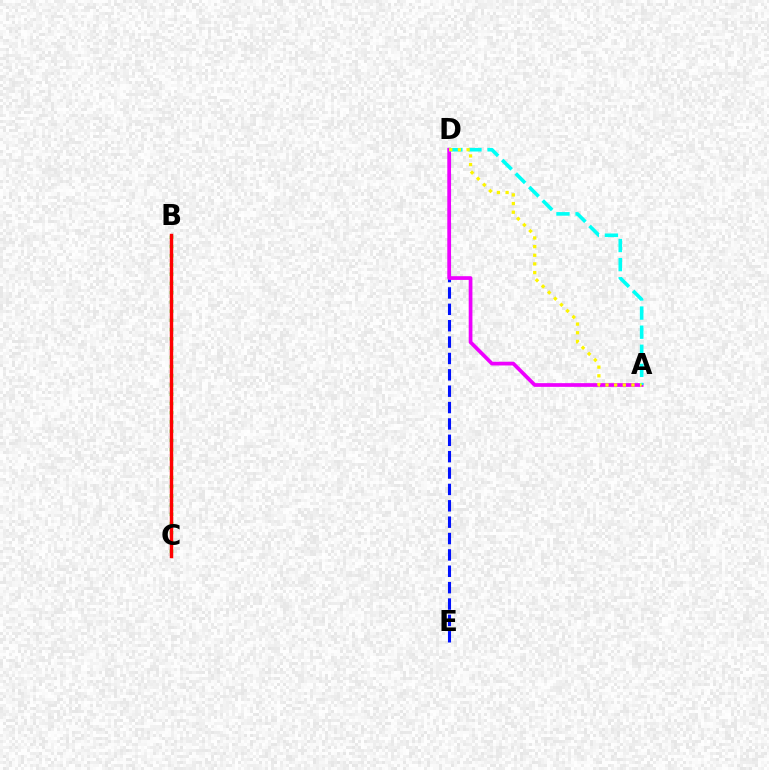{('B', 'C'): [{'color': '#08ff00', 'line_style': 'dotted', 'thickness': 2.51}, {'color': '#ff0000', 'line_style': 'solid', 'thickness': 2.46}], ('D', 'E'): [{'color': '#0010ff', 'line_style': 'dashed', 'thickness': 2.22}], ('A', 'D'): [{'color': '#ee00ff', 'line_style': 'solid', 'thickness': 2.67}, {'color': '#00fff6', 'line_style': 'dashed', 'thickness': 2.59}, {'color': '#fcf500', 'line_style': 'dotted', 'thickness': 2.35}]}